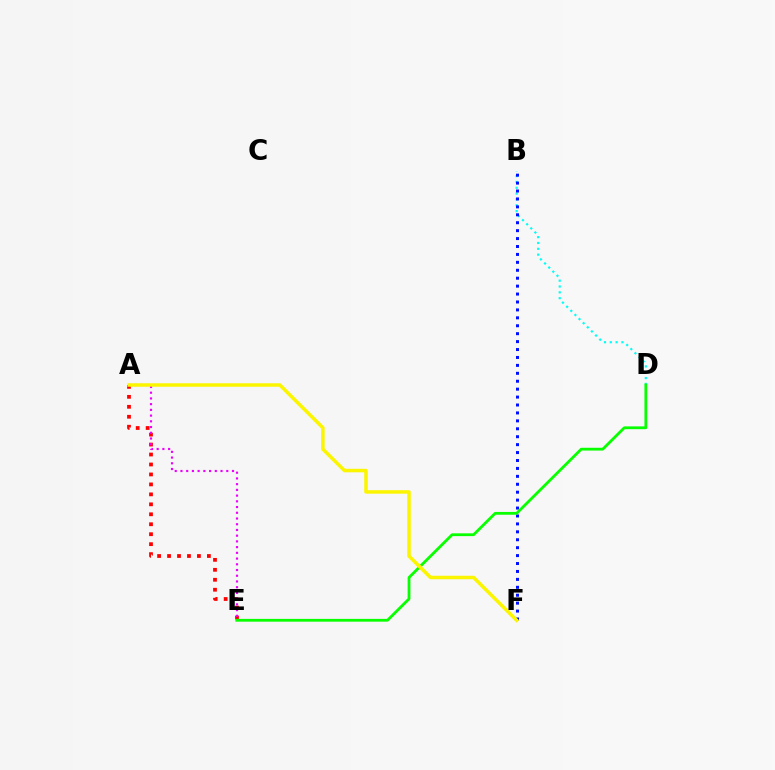{('A', 'E'): [{'color': '#ff0000', 'line_style': 'dotted', 'thickness': 2.71}, {'color': '#ee00ff', 'line_style': 'dotted', 'thickness': 1.56}], ('B', 'D'): [{'color': '#00fff6', 'line_style': 'dotted', 'thickness': 1.58}], ('B', 'F'): [{'color': '#0010ff', 'line_style': 'dotted', 'thickness': 2.15}], ('D', 'E'): [{'color': '#08ff00', 'line_style': 'solid', 'thickness': 2.01}], ('A', 'F'): [{'color': '#fcf500', 'line_style': 'solid', 'thickness': 2.51}]}